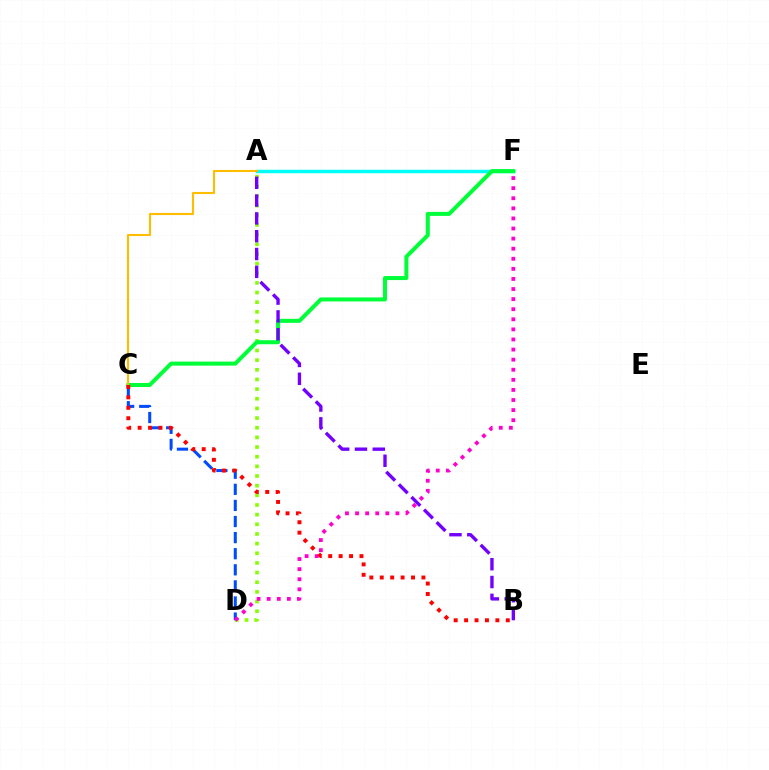{('A', 'F'): [{'color': '#00fff6', 'line_style': 'solid', 'thickness': 2.51}], ('A', 'D'): [{'color': '#84ff00', 'line_style': 'dotted', 'thickness': 2.62}], ('C', 'F'): [{'color': '#00ff39', 'line_style': 'solid', 'thickness': 2.9}], ('A', 'C'): [{'color': '#ffbd00', 'line_style': 'solid', 'thickness': 1.51}], ('A', 'B'): [{'color': '#7200ff', 'line_style': 'dashed', 'thickness': 2.42}], ('C', 'D'): [{'color': '#004bff', 'line_style': 'dashed', 'thickness': 2.19}], ('D', 'F'): [{'color': '#ff00cf', 'line_style': 'dotted', 'thickness': 2.74}], ('B', 'C'): [{'color': '#ff0000', 'line_style': 'dotted', 'thickness': 2.83}]}